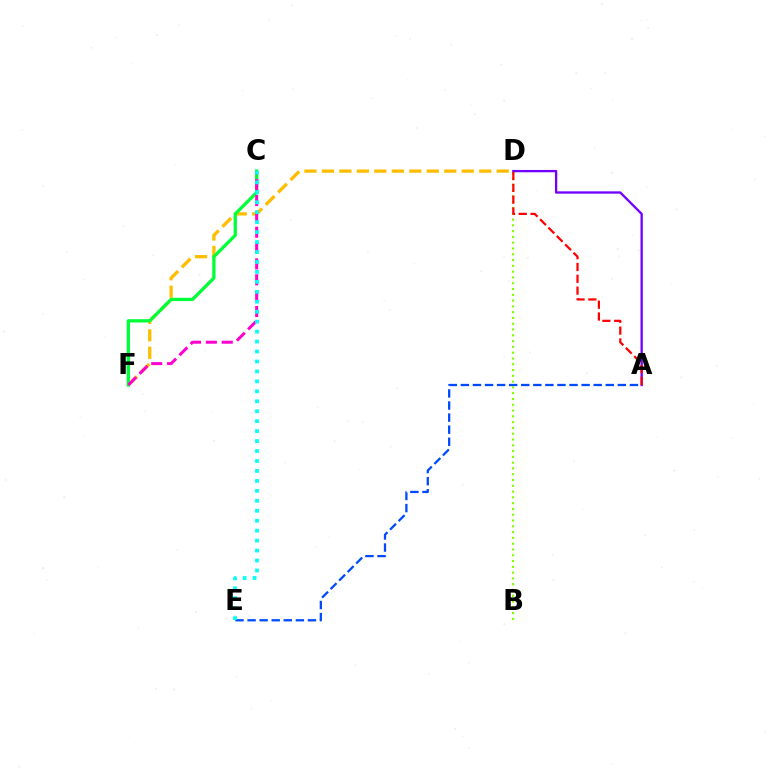{('A', 'D'): [{'color': '#7200ff', 'line_style': 'solid', 'thickness': 1.67}, {'color': '#ff0000', 'line_style': 'dashed', 'thickness': 1.61}], ('B', 'D'): [{'color': '#84ff00', 'line_style': 'dotted', 'thickness': 1.57}], ('D', 'F'): [{'color': '#ffbd00', 'line_style': 'dashed', 'thickness': 2.38}], ('A', 'E'): [{'color': '#004bff', 'line_style': 'dashed', 'thickness': 1.64}], ('C', 'F'): [{'color': '#00ff39', 'line_style': 'solid', 'thickness': 2.37}, {'color': '#ff00cf', 'line_style': 'dashed', 'thickness': 2.16}], ('C', 'E'): [{'color': '#00fff6', 'line_style': 'dotted', 'thickness': 2.7}]}